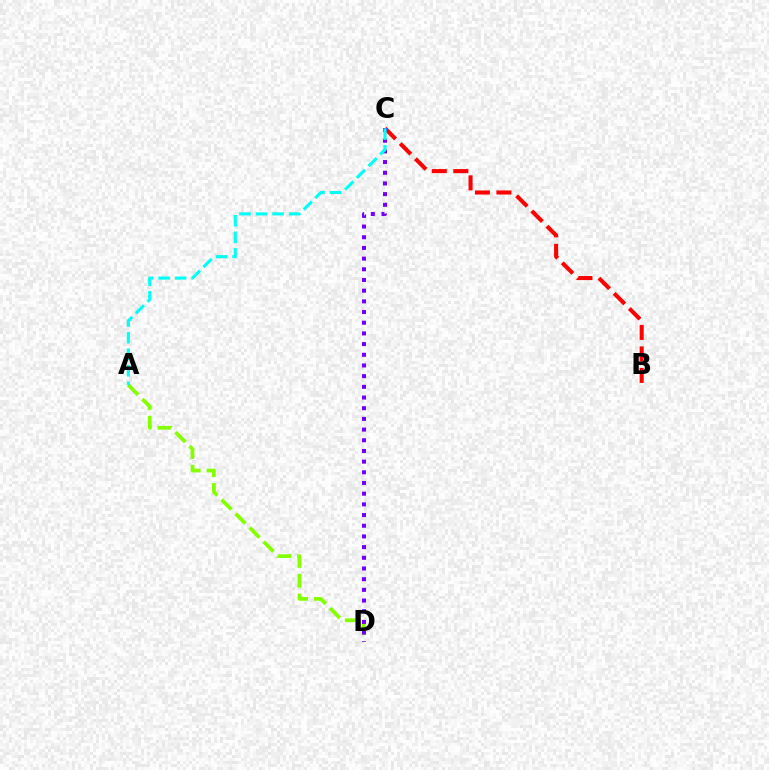{('B', 'C'): [{'color': '#ff0000', 'line_style': 'dashed', 'thickness': 2.92}], ('A', 'D'): [{'color': '#84ff00', 'line_style': 'dashed', 'thickness': 2.69}], ('C', 'D'): [{'color': '#7200ff', 'line_style': 'dotted', 'thickness': 2.9}], ('A', 'C'): [{'color': '#00fff6', 'line_style': 'dashed', 'thickness': 2.25}]}